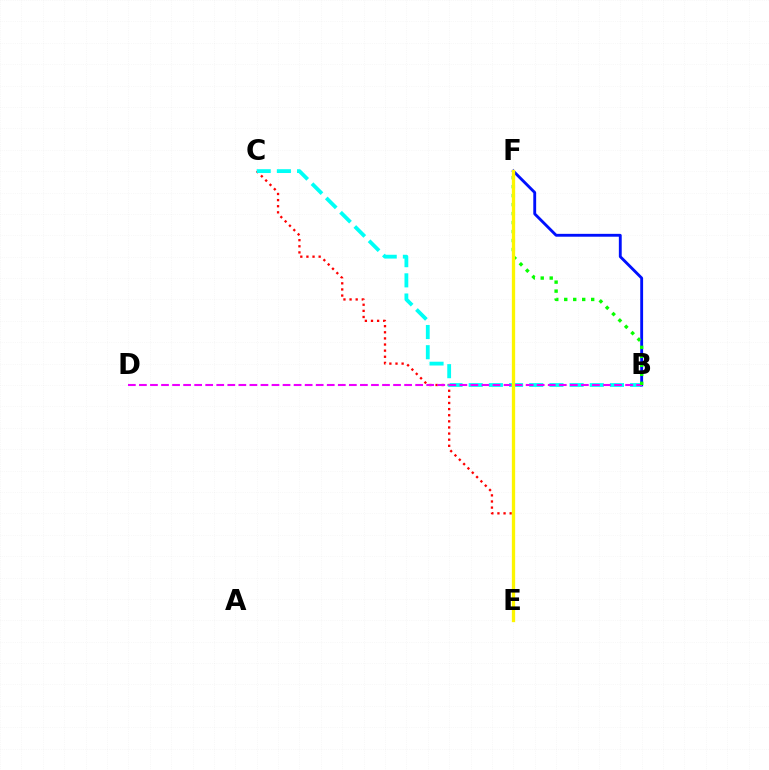{('C', 'E'): [{'color': '#ff0000', 'line_style': 'dotted', 'thickness': 1.66}], ('B', 'C'): [{'color': '#00fff6', 'line_style': 'dashed', 'thickness': 2.74}], ('B', 'F'): [{'color': '#0010ff', 'line_style': 'solid', 'thickness': 2.06}, {'color': '#08ff00', 'line_style': 'dotted', 'thickness': 2.44}], ('B', 'D'): [{'color': '#ee00ff', 'line_style': 'dashed', 'thickness': 1.5}], ('E', 'F'): [{'color': '#fcf500', 'line_style': 'solid', 'thickness': 2.38}]}